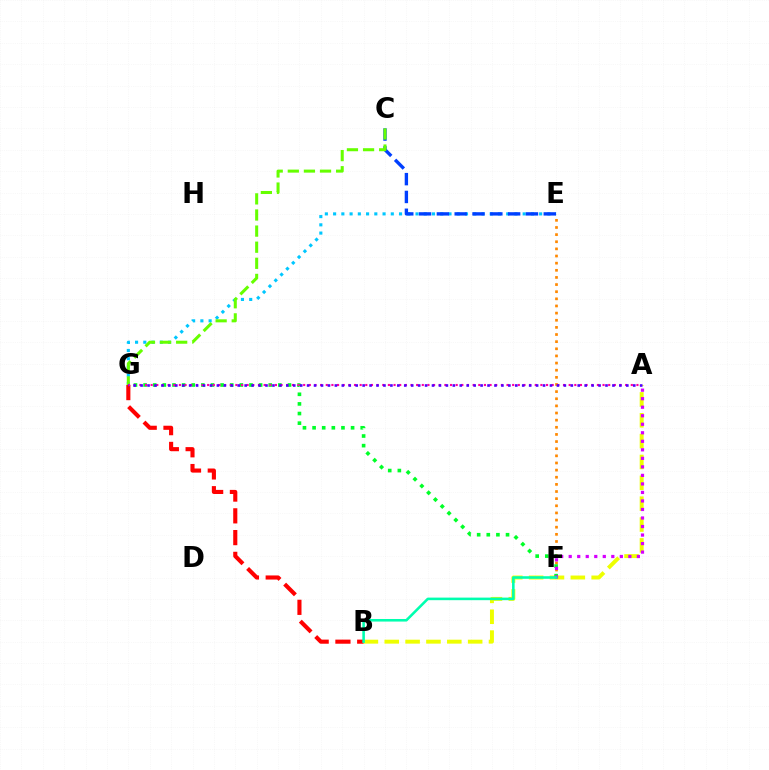{('A', 'B'): [{'color': '#eeff00', 'line_style': 'dashed', 'thickness': 2.83}], ('B', 'G'): [{'color': '#ff0000', 'line_style': 'dashed', 'thickness': 2.96}], ('E', 'F'): [{'color': '#ff8800', 'line_style': 'dotted', 'thickness': 1.94}], ('E', 'G'): [{'color': '#00c7ff', 'line_style': 'dotted', 'thickness': 2.24}], ('F', 'G'): [{'color': '#00ff27', 'line_style': 'dotted', 'thickness': 2.62}], ('A', 'F'): [{'color': '#d600ff', 'line_style': 'dotted', 'thickness': 2.32}], ('B', 'F'): [{'color': '#00ffaf', 'line_style': 'solid', 'thickness': 1.85}], ('C', 'E'): [{'color': '#003fff', 'line_style': 'dashed', 'thickness': 2.42}], ('C', 'G'): [{'color': '#66ff00', 'line_style': 'dashed', 'thickness': 2.19}], ('A', 'G'): [{'color': '#ff00a0', 'line_style': 'dotted', 'thickness': 1.53}, {'color': '#4f00ff', 'line_style': 'dotted', 'thickness': 1.89}]}